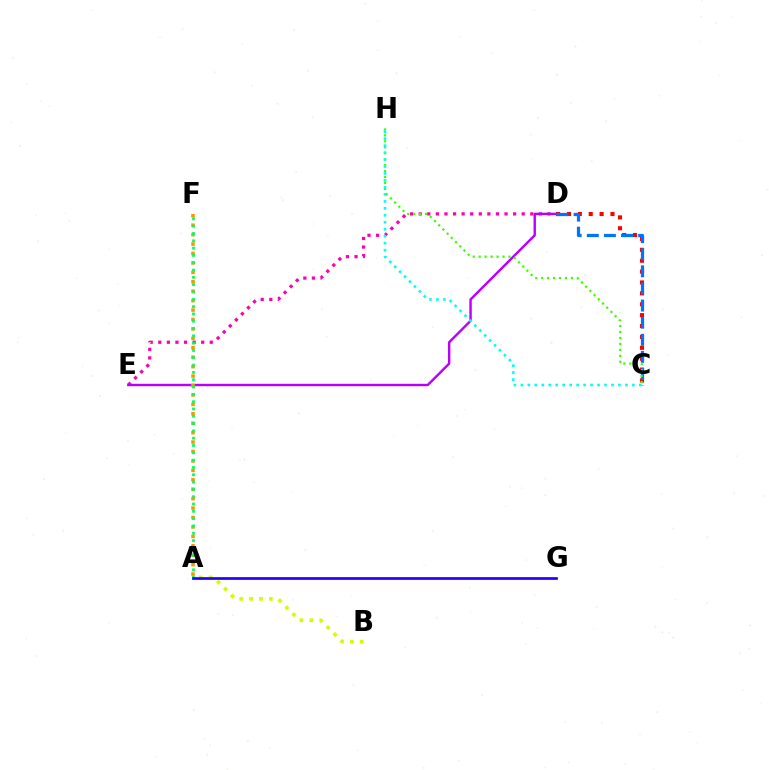{('C', 'D'): [{'color': '#ff0000', 'line_style': 'dotted', 'thickness': 2.96}, {'color': '#0074ff', 'line_style': 'dashed', 'thickness': 2.32}], ('D', 'E'): [{'color': '#ff00ac', 'line_style': 'dotted', 'thickness': 2.33}, {'color': '#b900ff', 'line_style': 'solid', 'thickness': 1.74}], ('A', 'F'): [{'color': '#ff9400', 'line_style': 'dotted', 'thickness': 2.56}, {'color': '#00ff5c', 'line_style': 'dotted', 'thickness': 1.99}], ('C', 'H'): [{'color': '#3dff00', 'line_style': 'dotted', 'thickness': 1.62}, {'color': '#00fff6', 'line_style': 'dotted', 'thickness': 1.89}], ('A', 'B'): [{'color': '#d1ff00', 'line_style': 'dotted', 'thickness': 2.68}], ('A', 'G'): [{'color': '#2500ff', 'line_style': 'solid', 'thickness': 1.96}]}